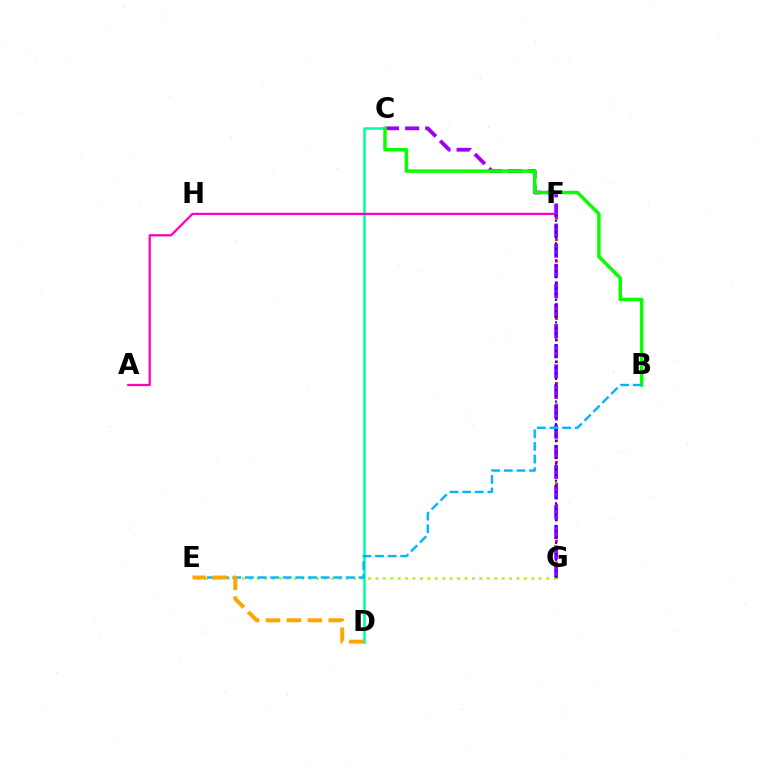{('F', 'G'): [{'color': '#ff0000', 'line_style': 'dotted', 'thickness': 1.95}, {'color': '#0010ff', 'line_style': 'dotted', 'thickness': 1.54}], ('C', 'G'): [{'color': '#9b00ff', 'line_style': 'dashed', 'thickness': 2.73}], ('C', 'D'): [{'color': '#00ff9d', 'line_style': 'solid', 'thickness': 1.83}], ('A', 'F'): [{'color': '#ff00bd', 'line_style': 'solid', 'thickness': 1.62}], ('E', 'G'): [{'color': '#b3ff00', 'line_style': 'dotted', 'thickness': 2.02}], ('B', 'C'): [{'color': '#08ff00', 'line_style': 'solid', 'thickness': 2.49}], ('B', 'E'): [{'color': '#00b5ff', 'line_style': 'dashed', 'thickness': 1.72}], ('D', 'E'): [{'color': '#ffa500', 'line_style': 'dashed', 'thickness': 2.84}]}